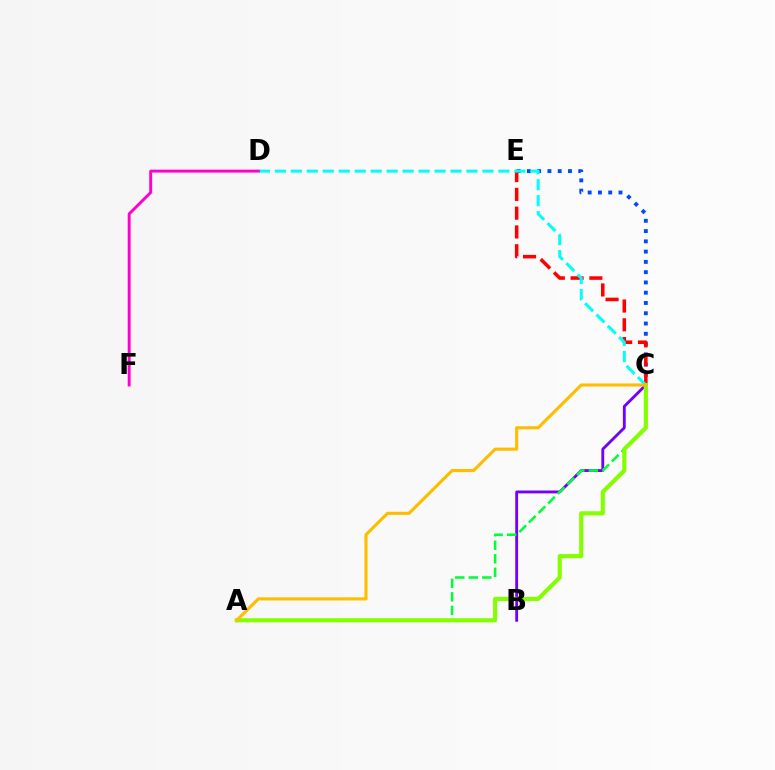{('C', 'E'): [{'color': '#004bff', 'line_style': 'dotted', 'thickness': 2.79}, {'color': '#ff0000', 'line_style': 'dashed', 'thickness': 2.55}], ('B', 'C'): [{'color': '#7200ff', 'line_style': 'solid', 'thickness': 2.05}], ('A', 'C'): [{'color': '#00ff39', 'line_style': 'dashed', 'thickness': 1.84}, {'color': '#84ff00', 'line_style': 'solid', 'thickness': 2.98}, {'color': '#ffbd00', 'line_style': 'solid', 'thickness': 2.25}], ('C', 'D'): [{'color': '#00fff6', 'line_style': 'dashed', 'thickness': 2.17}], ('D', 'F'): [{'color': '#ff00cf', 'line_style': 'solid', 'thickness': 2.1}]}